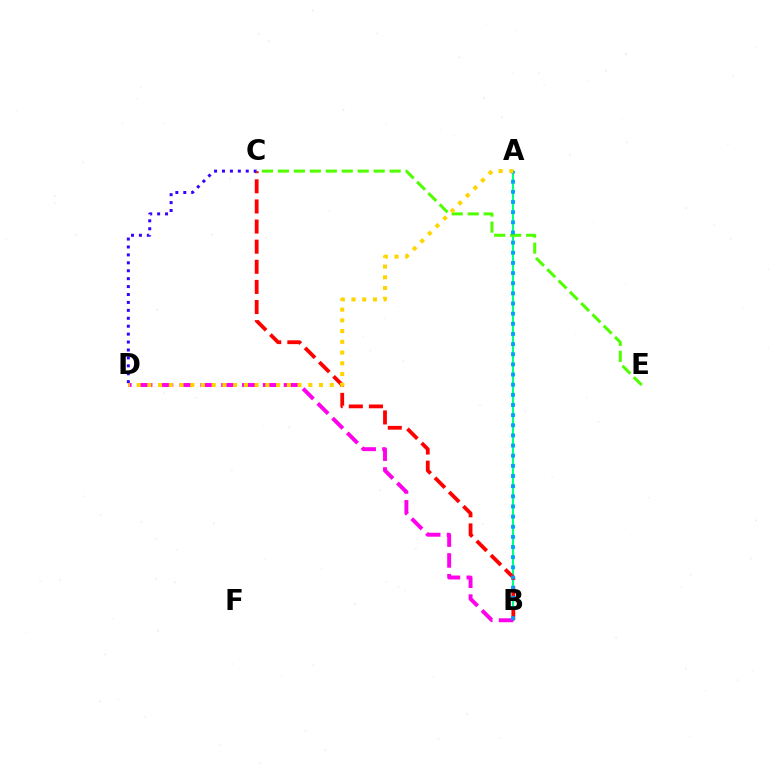{('A', 'B'): [{'color': '#00ff86', 'line_style': 'solid', 'thickness': 1.52}, {'color': '#009eff', 'line_style': 'dotted', 'thickness': 2.76}], ('B', 'C'): [{'color': '#ff0000', 'line_style': 'dashed', 'thickness': 2.73}], ('C', 'D'): [{'color': '#3700ff', 'line_style': 'dotted', 'thickness': 2.15}], ('C', 'E'): [{'color': '#4fff00', 'line_style': 'dashed', 'thickness': 2.17}], ('B', 'D'): [{'color': '#ff00ed', 'line_style': 'dashed', 'thickness': 2.83}], ('A', 'D'): [{'color': '#ffd500', 'line_style': 'dotted', 'thickness': 2.92}]}